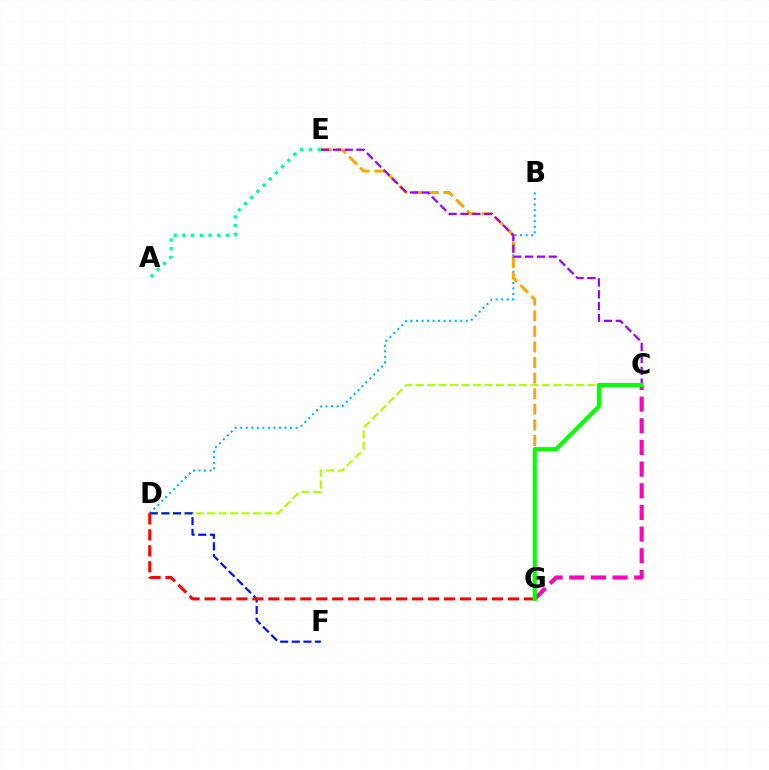{('B', 'D'): [{'color': '#00b5ff', 'line_style': 'dotted', 'thickness': 1.5}], ('E', 'G'): [{'color': '#ffa500', 'line_style': 'dashed', 'thickness': 2.12}], ('C', 'D'): [{'color': '#b3ff00', 'line_style': 'dashed', 'thickness': 1.56}], ('C', 'E'): [{'color': '#9b00ff', 'line_style': 'dashed', 'thickness': 1.61}], ('D', 'F'): [{'color': '#0010ff', 'line_style': 'dashed', 'thickness': 1.58}], ('A', 'E'): [{'color': '#00ff9d', 'line_style': 'dotted', 'thickness': 2.37}], ('D', 'G'): [{'color': '#ff0000', 'line_style': 'dashed', 'thickness': 2.17}], ('C', 'G'): [{'color': '#ff00bd', 'line_style': 'dashed', 'thickness': 2.94}, {'color': '#08ff00', 'line_style': 'solid', 'thickness': 2.97}]}